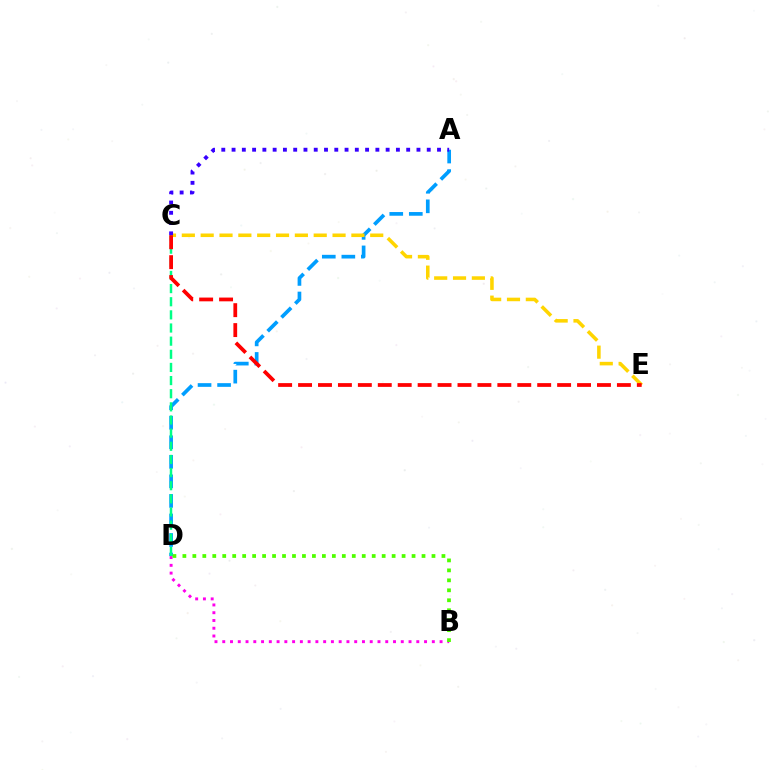{('A', 'D'): [{'color': '#009eff', 'line_style': 'dashed', 'thickness': 2.66}], ('C', 'D'): [{'color': '#00ff86', 'line_style': 'dashed', 'thickness': 1.79}], ('B', 'D'): [{'color': '#ff00ed', 'line_style': 'dotted', 'thickness': 2.11}, {'color': '#4fff00', 'line_style': 'dotted', 'thickness': 2.71}], ('C', 'E'): [{'color': '#ffd500', 'line_style': 'dashed', 'thickness': 2.56}, {'color': '#ff0000', 'line_style': 'dashed', 'thickness': 2.71}], ('A', 'C'): [{'color': '#3700ff', 'line_style': 'dotted', 'thickness': 2.79}]}